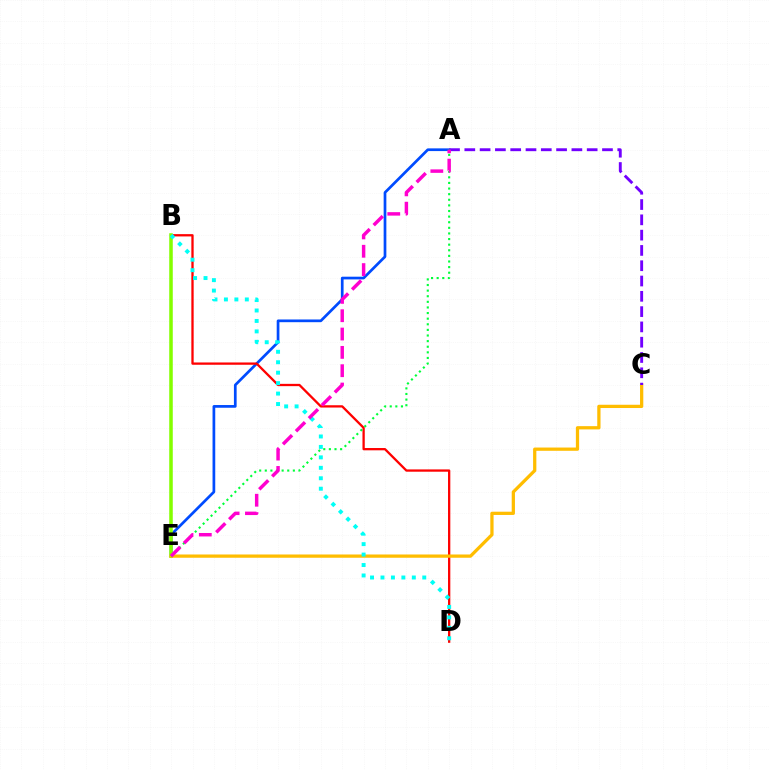{('A', 'E'): [{'color': '#004bff', 'line_style': 'solid', 'thickness': 1.95}, {'color': '#00ff39', 'line_style': 'dotted', 'thickness': 1.52}, {'color': '#ff00cf', 'line_style': 'dashed', 'thickness': 2.49}], ('B', 'D'): [{'color': '#ff0000', 'line_style': 'solid', 'thickness': 1.65}, {'color': '#00fff6', 'line_style': 'dotted', 'thickness': 2.84}], ('B', 'E'): [{'color': '#84ff00', 'line_style': 'solid', 'thickness': 2.55}], ('C', 'E'): [{'color': '#ffbd00', 'line_style': 'solid', 'thickness': 2.35}], ('A', 'C'): [{'color': '#7200ff', 'line_style': 'dashed', 'thickness': 2.08}]}